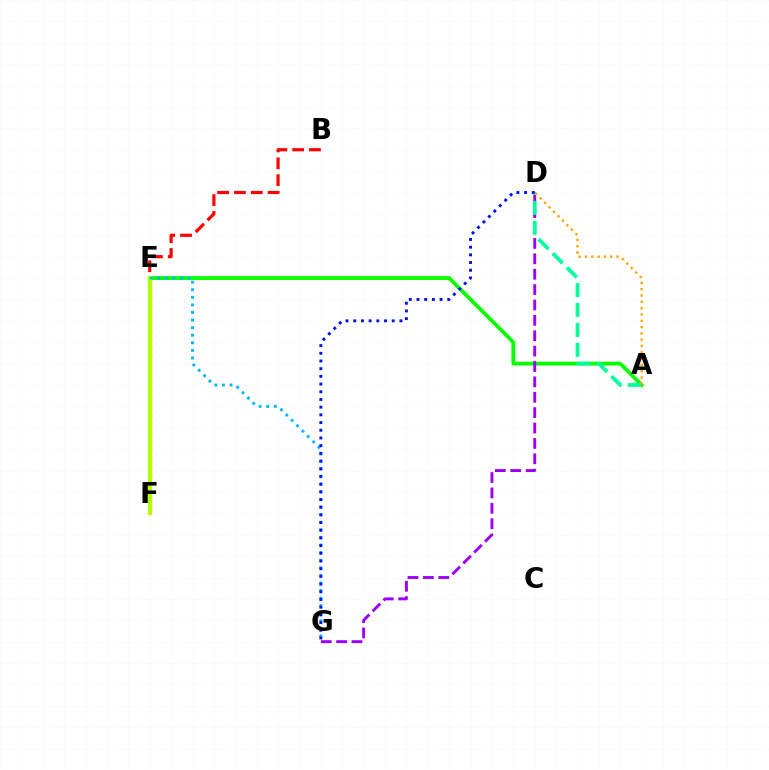{('E', 'F'): [{'color': '#ff00bd', 'line_style': 'dotted', 'thickness': 2.31}, {'color': '#b3ff00', 'line_style': 'solid', 'thickness': 2.99}], ('B', 'F'): [{'color': '#ff0000', 'line_style': 'dashed', 'thickness': 2.29}], ('A', 'E'): [{'color': '#08ff00', 'line_style': 'solid', 'thickness': 2.74}], ('D', 'G'): [{'color': '#9b00ff', 'line_style': 'dashed', 'thickness': 2.09}, {'color': '#0010ff', 'line_style': 'dotted', 'thickness': 2.09}], ('A', 'D'): [{'color': '#00ff9d', 'line_style': 'dashed', 'thickness': 2.71}, {'color': '#ffa500', 'line_style': 'dotted', 'thickness': 1.71}], ('E', 'G'): [{'color': '#00b5ff', 'line_style': 'dotted', 'thickness': 2.06}]}